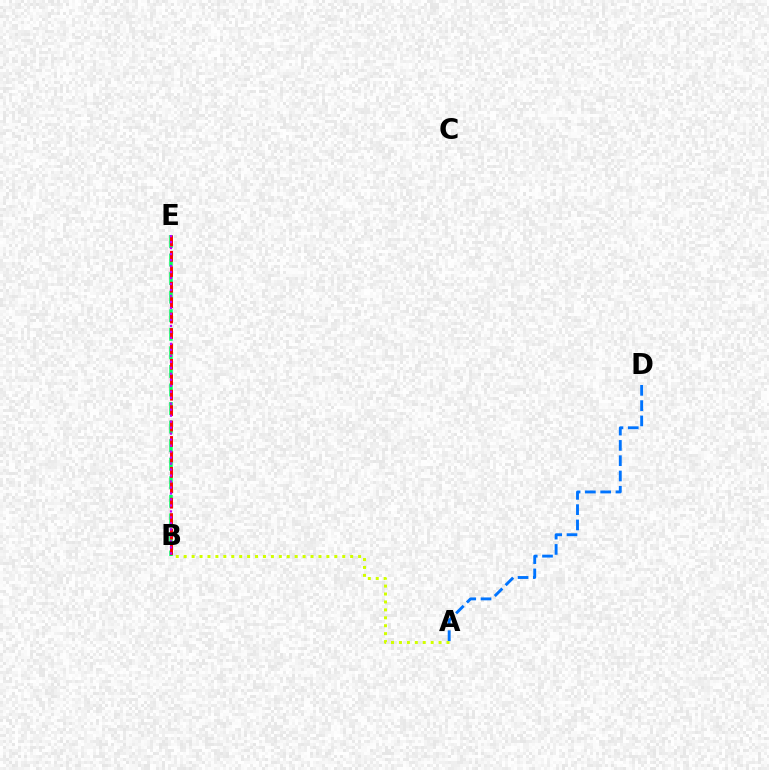{('B', 'E'): [{'color': '#00ff5c', 'line_style': 'dashed', 'thickness': 2.52}, {'color': '#ff0000', 'line_style': 'dashed', 'thickness': 2.1}, {'color': '#b900ff', 'line_style': 'dotted', 'thickness': 1.63}], ('A', 'B'): [{'color': '#d1ff00', 'line_style': 'dotted', 'thickness': 2.15}], ('A', 'D'): [{'color': '#0074ff', 'line_style': 'dashed', 'thickness': 2.08}]}